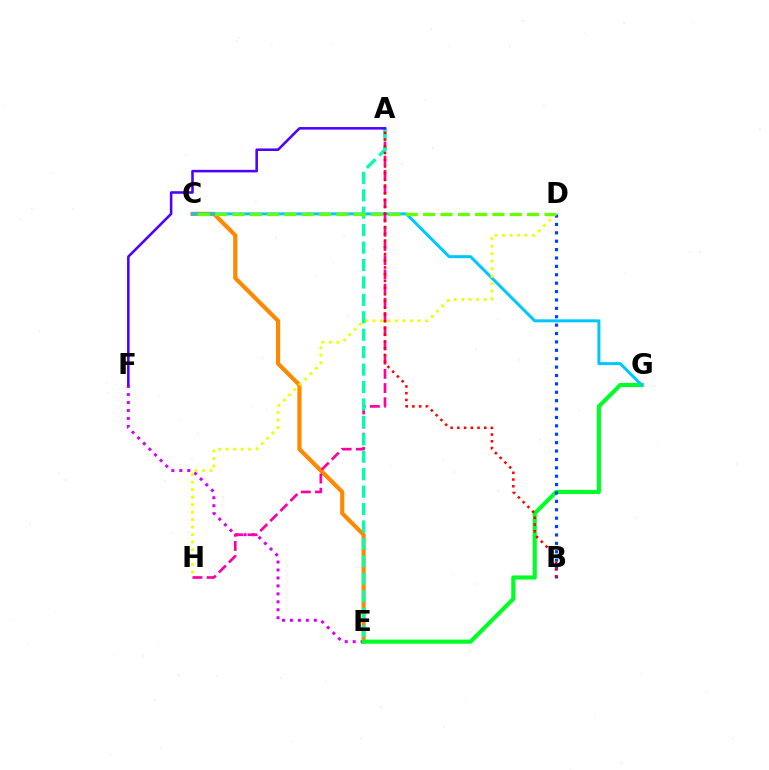{('C', 'E'): [{'color': '#ff8800', 'line_style': 'solid', 'thickness': 2.99}], ('E', 'F'): [{'color': '#d600ff', 'line_style': 'dotted', 'thickness': 2.16}], ('E', 'G'): [{'color': '#00ff27', 'line_style': 'solid', 'thickness': 2.98}], ('C', 'G'): [{'color': '#00c7ff', 'line_style': 'solid', 'thickness': 2.16}], ('D', 'H'): [{'color': '#eeff00', 'line_style': 'dotted', 'thickness': 2.04}], ('A', 'H'): [{'color': '#ff00a0', 'line_style': 'dashed', 'thickness': 1.93}], ('A', 'E'): [{'color': '#00ffaf', 'line_style': 'dashed', 'thickness': 2.37}], ('A', 'F'): [{'color': '#4f00ff', 'line_style': 'solid', 'thickness': 1.84}], ('B', 'D'): [{'color': '#003fff', 'line_style': 'dotted', 'thickness': 2.28}], ('C', 'D'): [{'color': '#66ff00', 'line_style': 'dashed', 'thickness': 2.35}], ('A', 'B'): [{'color': '#ff0000', 'line_style': 'dotted', 'thickness': 1.83}]}